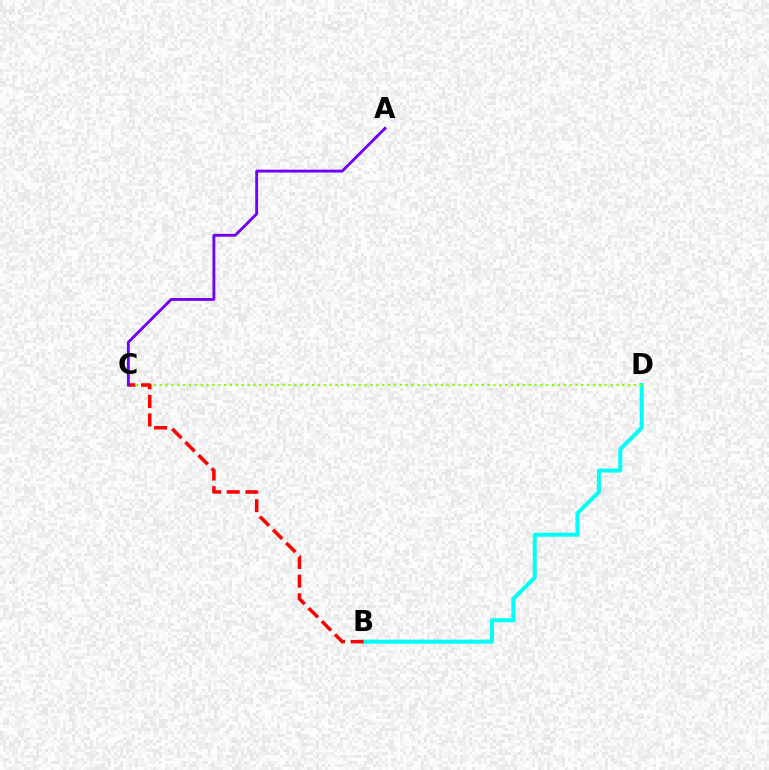{('B', 'D'): [{'color': '#00fff6', 'line_style': 'solid', 'thickness': 2.87}], ('C', 'D'): [{'color': '#84ff00', 'line_style': 'dotted', 'thickness': 1.59}], ('B', 'C'): [{'color': '#ff0000', 'line_style': 'dashed', 'thickness': 2.53}], ('A', 'C'): [{'color': '#7200ff', 'line_style': 'solid', 'thickness': 2.06}]}